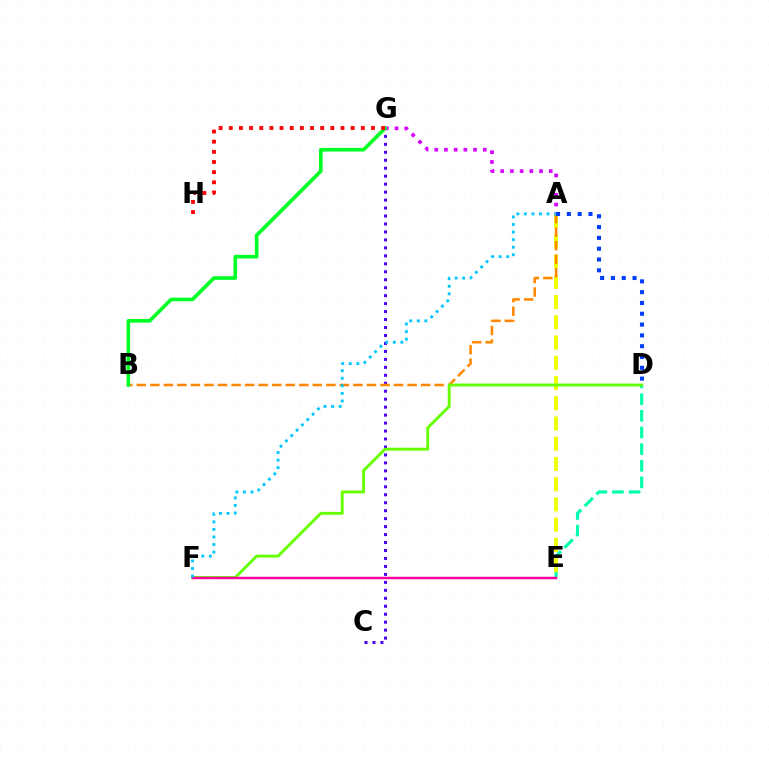{('C', 'G'): [{'color': '#4f00ff', 'line_style': 'dotted', 'thickness': 2.16}], ('D', 'E'): [{'color': '#00ffaf', 'line_style': 'dashed', 'thickness': 2.26}], ('A', 'E'): [{'color': '#eeff00', 'line_style': 'dashed', 'thickness': 2.75}], ('A', 'B'): [{'color': '#ff8800', 'line_style': 'dashed', 'thickness': 1.84}], ('D', 'F'): [{'color': '#66ff00', 'line_style': 'solid', 'thickness': 2.08}], ('A', 'G'): [{'color': '#d600ff', 'line_style': 'dotted', 'thickness': 2.64}], ('E', 'F'): [{'color': '#ff00a0', 'line_style': 'solid', 'thickness': 1.76}], ('A', 'D'): [{'color': '#003fff', 'line_style': 'dotted', 'thickness': 2.94}], ('B', 'G'): [{'color': '#00ff27', 'line_style': 'solid', 'thickness': 2.62}], ('G', 'H'): [{'color': '#ff0000', 'line_style': 'dotted', 'thickness': 2.76}], ('A', 'F'): [{'color': '#00c7ff', 'line_style': 'dotted', 'thickness': 2.05}]}